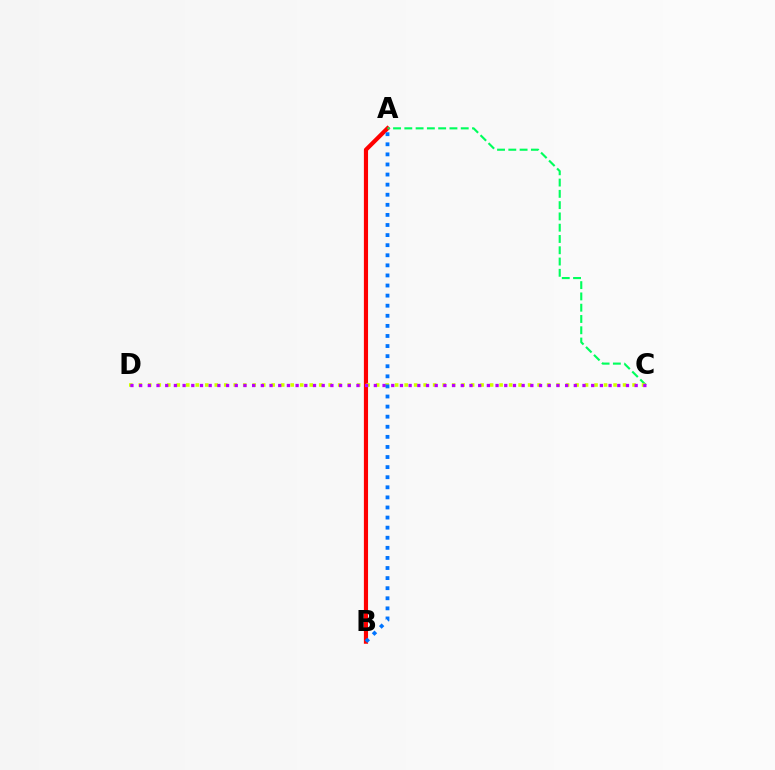{('A', 'B'): [{'color': '#ff0000', 'line_style': 'solid', 'thickness': 2.99}, {'color': '#0074ff', 'line_style': 'dotted', 'thickness': 2.74}], ('A', 'C'): [{'color': '#00ff5c', 'line_style': 'dashed', 'thickness': 1.53}], ('C', 'D'): [{'color': '#d1ff00', 'line_style': 'dotted', 'thickness': 2.58}, {'color': '#b900ff', 'line_style': 'dotted', 'thickness': 2.36}]}